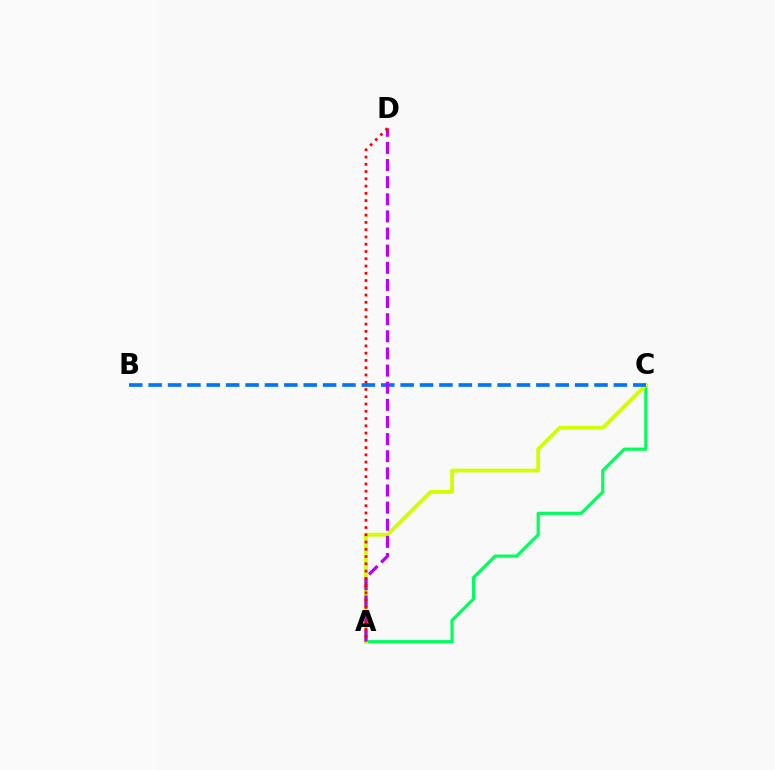{('A', 'C'): [{'color': '#00ff5c', 'line_style': 'solid', 'thickness': 2.29}, {'color': '#d1ff00', 'line_style': 'solid', 'thickness': 2.74}], ('B', 'C'): [{'color': '#0074ff', 'line_style': 'dashed', 'thickness': 2.63}], ('A', 'D'): [{'color': '#b900ff', 'line_style': 'dashed', 'thickness': 2.33}, {'color': '#ff0000', 'line_style': 'dotted', 'thickness': 1.97}]}